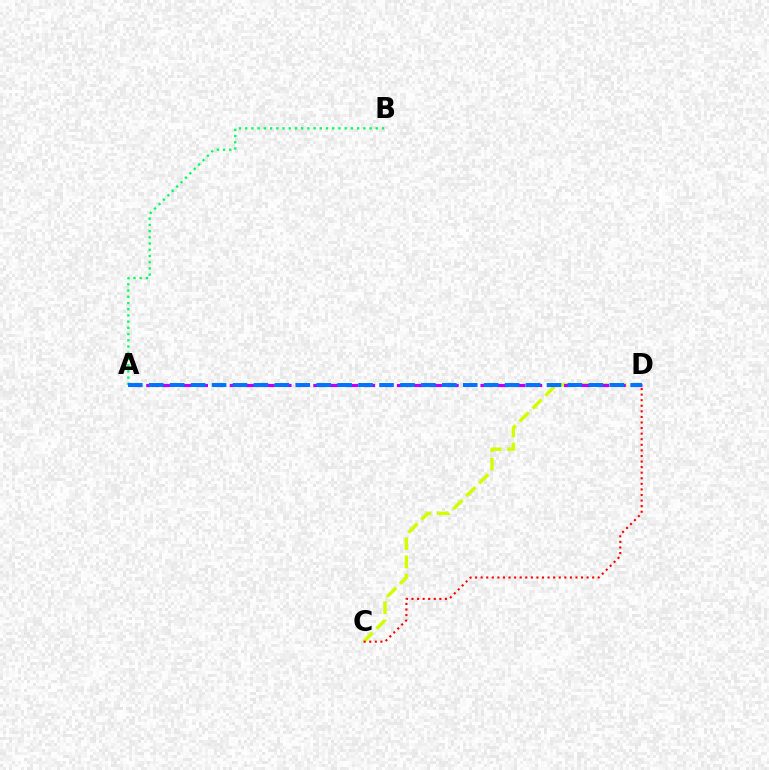{('C', 'D'): [{'color': '#d1ff00', 'line_style': 'dashed', 'thickness': 2.48}, {'color': '#ff0000', 'line_style': 'dotted', 'thickness': 1.51}], ('A', 'B'): [{'color': '#00ff5c', 'line_style': 'dotted', 'thickness': 1.69}], ('A', 'D'): [{'color': '#b900ff', 'line_style': 'dashed', 'thickness': 2.27}, {'color': '#0074ff', 'line_style': 'dashed', 'thickness': 2.84}]}